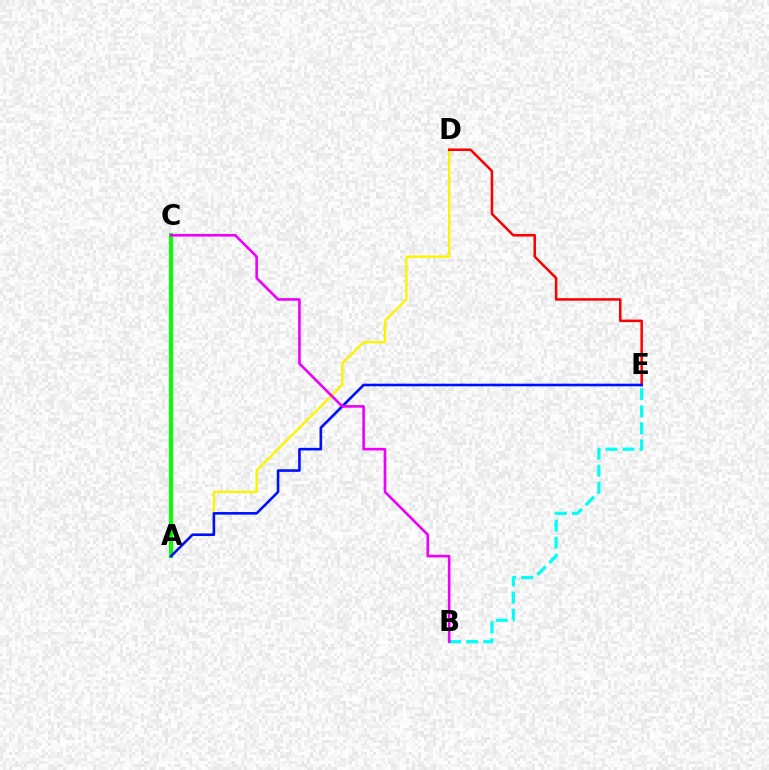{('A', 'D'): [{'color': '#fcf500', 'line_style': 'solid', 'thickness': 1.72}], ('A', 'C'): [{'color': '#08ff00', 'line_style': 'solid', 'thickness': 2.93}], ('D', 'E'): [{'color': '#ff0000', 'line_style': 'solid', 'thickness': 1.82}], ('B', 'E'): [{'color': '#00fff6', 'line_style': 'dashed', 'thickness': 2.31}], ('A', 'E'): [{'color': '#0010ff', 'line_style': 'solid', 'thickness': 1.88}], ('B', 'C'): [{'color': '#ee00ff', 'line_style': 'solid', 'thickness': 1.88}]}